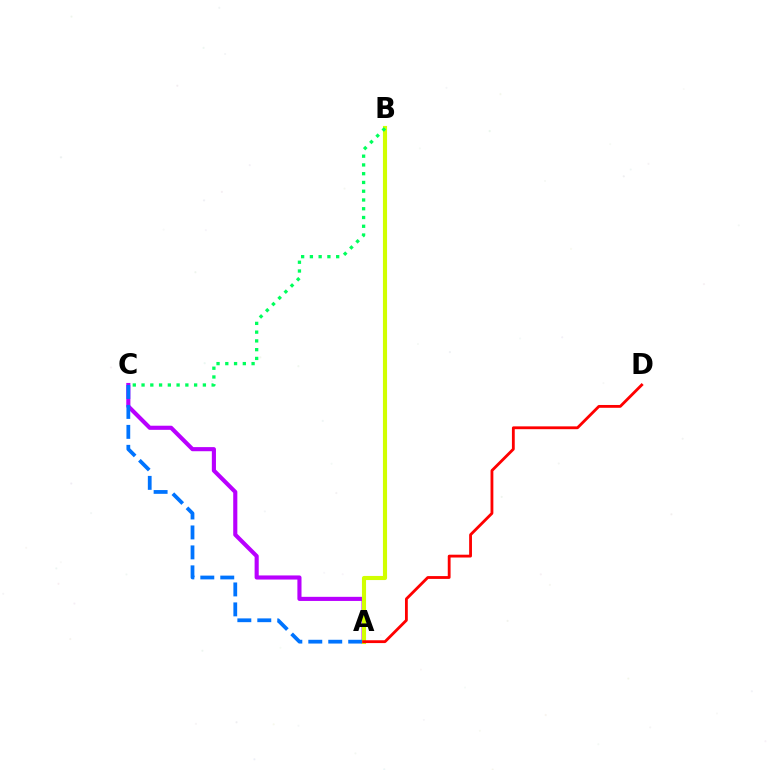{('A', 'C'): [{'color': '#b900ff', 'line_style': 'solid', 'thickness': 2.96}, {'color': '#0074ff', 'line_style': 'dashed', 'thickness': 2.71}], ('A', 'B'): [{'color': '#d1ff00', 'line_style': 'solid', 'thickness': 2.96}], ('A', 'D'): [{'color': '#ff0000', 'line_style': 'solid', 'thickness': 2.03}], ('B', 'C'): [{'color': '#00ff5c', 'line_style': 'dotted', 'thickness': 2.38}]}